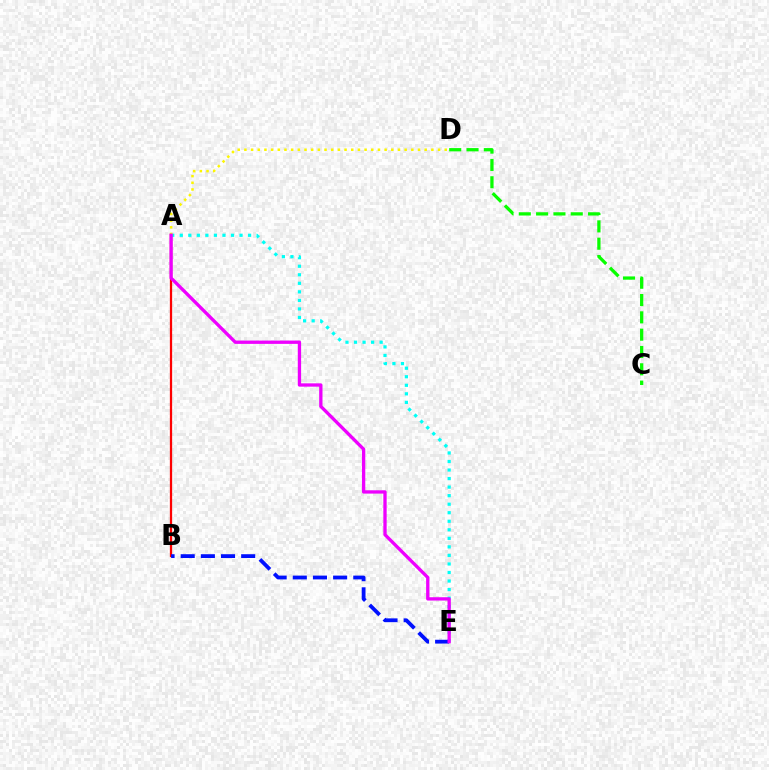{('A', 'B'): [{'color': '#ff0000', 'line_style': 'solid', 'thickness': 1.63}], ('A', 'E'): [{'color': '#00fff6', 'line_style': 'dotted', 'thickness': 2.32}, {'color': '#ee00ff', 'line_style': 'solid', 'thickness': 2.38}], ('B', 'E'): [{'color': '#0010ff', 'line_style': 'dashed', 'thickness': 2.74}], ('A', 'D'): [{'color': '#fcf500', 'line_style': 'dotted', 'thickness': 1.81}], ('C', 'D'): [{'color': '#08ff00', 'line_style': 'dashed', 'thickness': 2.35}]}